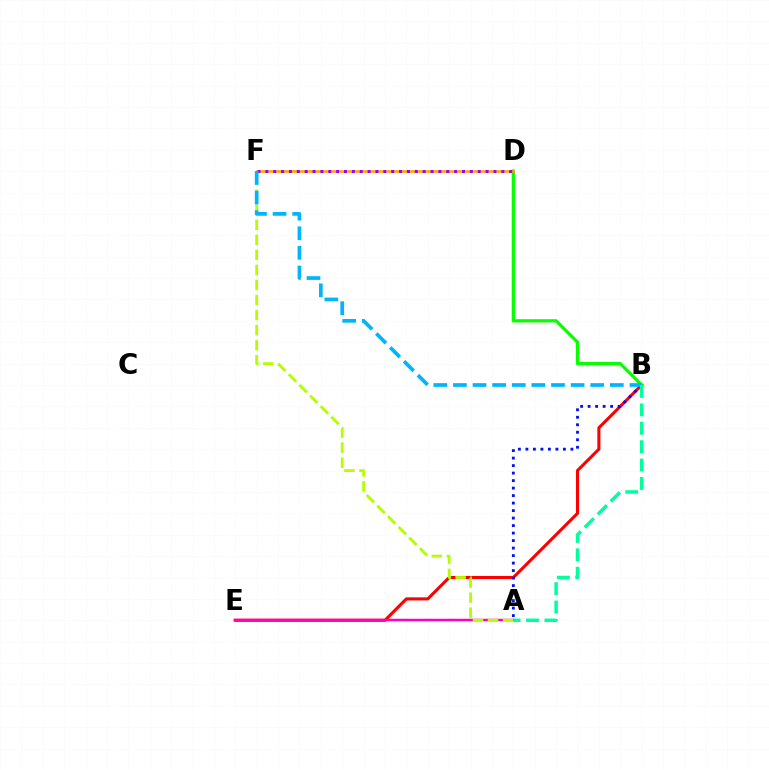{('B', 'E'): [{'color': '#ff0000', 'line_style': 'solid', 'thickness': 2.22}], ('A', 'B'): [{'color': '#0010ff', 'line_style': 'dotted', 'thickness': 2.04}, {'color': '#00ff9d', 'line_style': 'dashed', 'thickness': 2.5}], ('B', 'D'): [{'color': '#08ff00', 'line_style': 'solid', 'thickness': 2.34}], ('A', 'E'): [{'color': '#ff00bd', 'line_style': 'solid', 'thickness': 1.78}], ('D', 'F'): [{'color': '#ffa500', 'line_style': 'solid', 'thickness': 1.87}, {'color': '#9b00ff', 'line_style': 'dotted', 'thickness': 2.14}], ('A', 'F'): [{'color': '#b3ff00', 'line_style': 'dashed', 'thickness': 2.04}], ('B', 'F'): [{'color': '#00b5ff', 'line_style': 'dashed', 'thickness': 2.66}]}